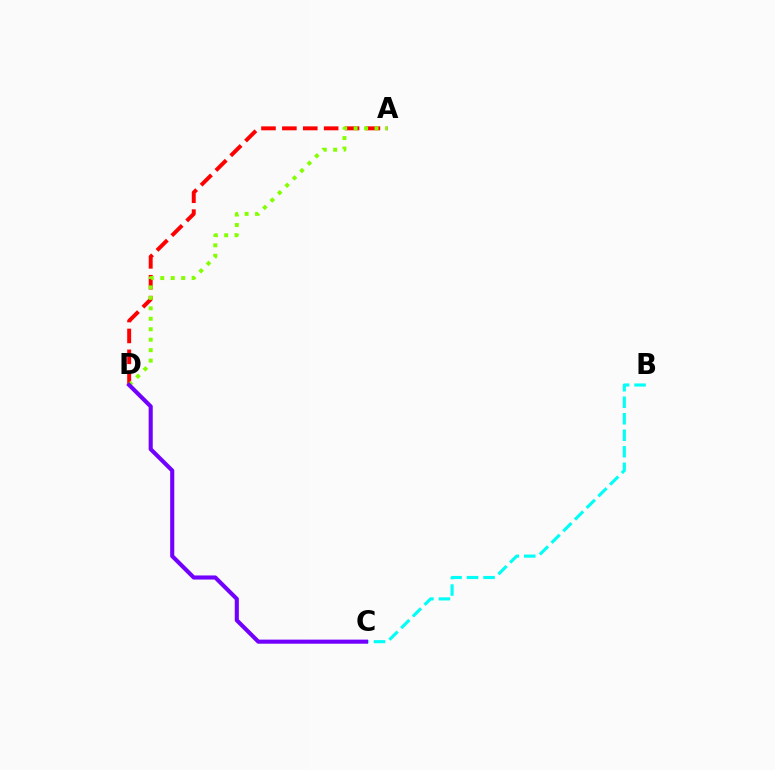{('A', 'D'): [{'color': '#ff0000', 'line_style': 'dashed', 'thickness': 2.84}, {'color': '#84ff00', 'line_style': 'dotted', 'thickness': 2.84}], ('B', 'C'): [{'color': '#00fff6', 'line_style': 'dashed', 'thickness': 2.24}], ('C', 'D'): [{'color': '#7200ff', 'line_style': 'solid', 'thickness': 2.95}]}